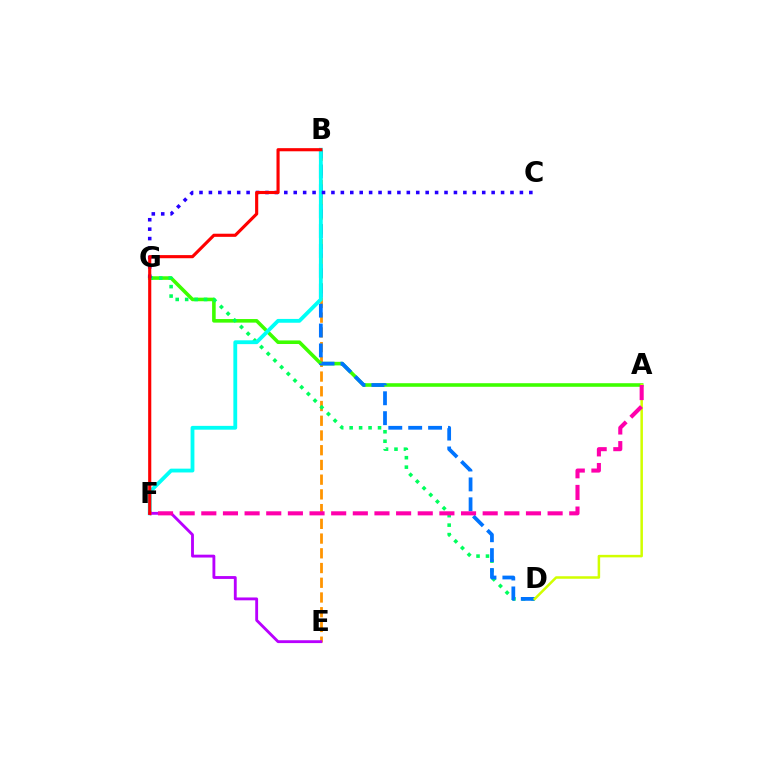{('B', 'E'): [{'color': '#ff9400', 'line_style': 'dashed', 'thickness': 2.0}], ('A', 'G'): [{'color': '#3dff00', 'line_style': 'solid', 'thickness': 2.58}], ('D', 'G'): [{'color': '#00ff5c', 'line_style': 'dotted', 'thickness': 2.57}], ('B', 'D'): [{'color': '#0074ff', 'line_style': 'dashed', 'thickness': 2.7}], ('B', 'F'): [{'color': '#00fff6', 'line_style': 'solid', 'thickness': 2.75}, {'color': '#ff0000', 'line_style': 'solid', 'thickness': 2.25}], ('E', 'F'): [{'color': '#b900ff', 'line_style': 'solid', 'thickness': 2.05}], ('C', 'G'): [{'color': '#2500ff', 'line_style': 'dotted', 'thickness': 2.56}], ('A', 'D'): [{'color': '#d1ff00', 'line_style': 'solid', 'thickness': 1.81}], ('A', 'F'): [{'color': '#ff00ac', 'line_style': 'dashed', 'thickness': 2.94}]}